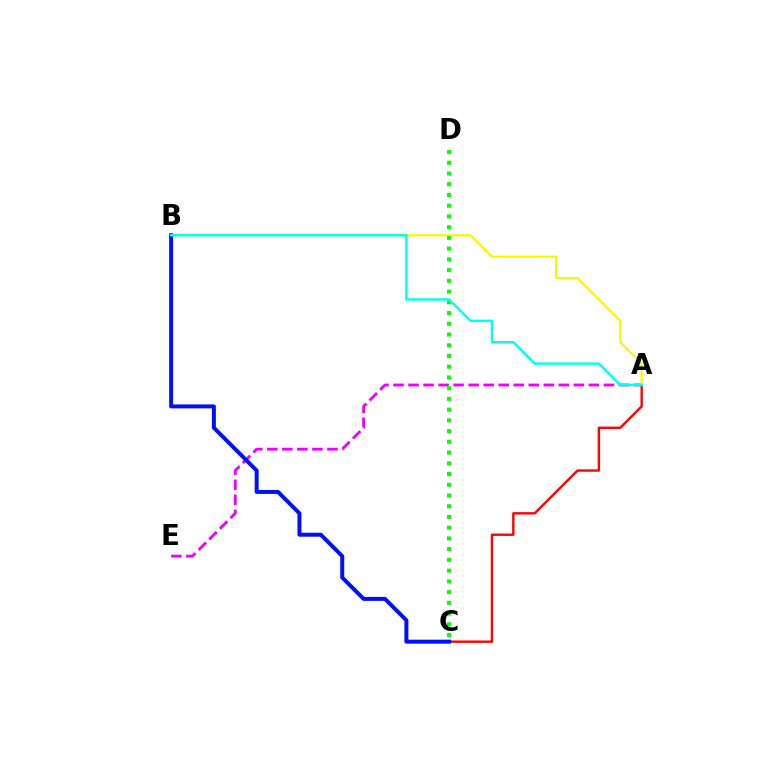{('A', 'E'): [{'color': '#ee00ff', 'line_style': 'dashed', 'thickness': 2.04}], ('A', 'C'): [{'color': '#ff0000', 'line_style': 'solid', 'thickness': 1.72}], ('A', 'B'): [{'color': '#fcf500', 'line_style': 'solid', 'thickness': 1.59}, {'color': '#00fff6', 'line_style': 'solid', 'thickness': 1.75}], ('C', 'D'): [{'color': '#08ff00', 'line_style': 'dotted', 'thickness': 2.92}], ('B', 'C'): [{'color': '#0010ff', 'line_style': 'solid', 'thickness': 2.86}]}